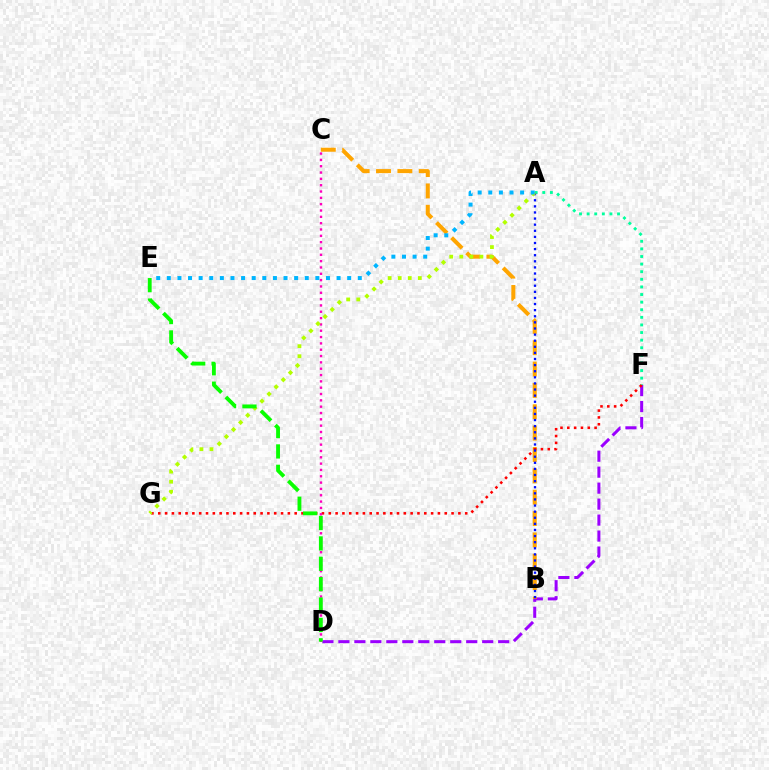{('A', 'F'): [{'color': '#00ff9d', 'line_style': 'dotted', 'thickness': 2.07}], ('D', 'F'): [{'color': '#9b00ff', 'line_style': 'dashed', 'thickness': 2.17}], ('B', 'C'): [{'color': '#ffa500', 'line_style': 'dashed', 'thickness': 2.9}], ('F', 'G'): [{'color': '#ff0000', 'line_style': 'dotted', 'thickness': 1.85}], ('C', 'D'): [{'color': '#ff00bd', 'line_style': 'dotted', 'thickness': 1.72}], ('A', 'B'): [{'color': '#0010ff', 'line_style': 'dotted', 'thickness': 1.66}], ('A', 'G'): [{'color': '#b3ff00', 'line_style': 'dotted', 'thickness': 2.73}], ('D', 'E'): [{'color': '#08ff00', 'line_style': 'dashed', 'thickness': 2.77}], ('A', 'E'): [{'color': '#00b5ff', 'line_style': 'dotted', 'thickness': 2.88}]}